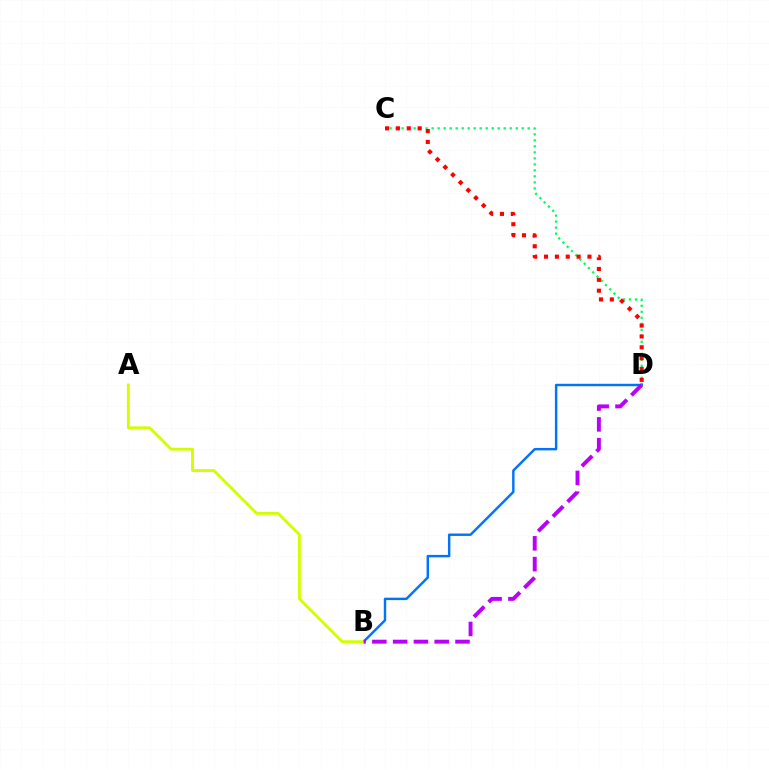{('C', 'D'): [{'color': '#00ff5c', 'line_style': 'dotted', 'thickness': 1.63}, {'color': '#ff0000', 'line_style': 'dotted', 'thickness': 2.95}], ('B', 'D'): [{'color': '#0074ff', 'line_style': 'solid', 'thickness': 1.76}, {'color': '#b900ff', 'line_style': 'dashed', 'thickness': 2.82}], ('A', 'B'): [{'color': '#d1ff00', 'line_style': 'solid', 'thickness': 2.05}]}